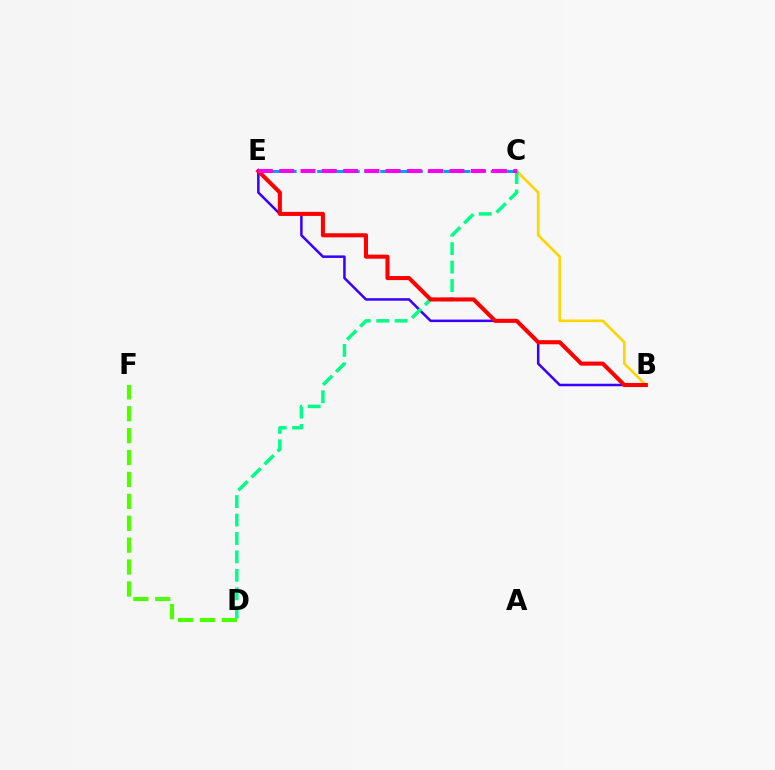{('B', 'C'): [{'color': '#ffd500', 'line_style': 'solid', 'thickness': 1.89}], ('B', 'E'): [{'color': '#3700ff', 'line_style': 'solid', 'thickness': 1.81}, {'color': '#ff0000', 'line_style': 'solid', 'thickness': 2.93}], ('C', 'D'): [{'color': '#00ff86', 'line_style': 'dashed', 'thickness': 2.5}], ('C', 'E'): [{'color': '#009eff', 'line_style': 'dashed', 'thickness': 2.14}, {'color': '#ff00ed', 'line_style': 'dashed', 'thickness': 2.89}], ('D', 'F'): [{'color': '#4fff00', 'line_style': 'dashed', 'thickness': 2.98}]}